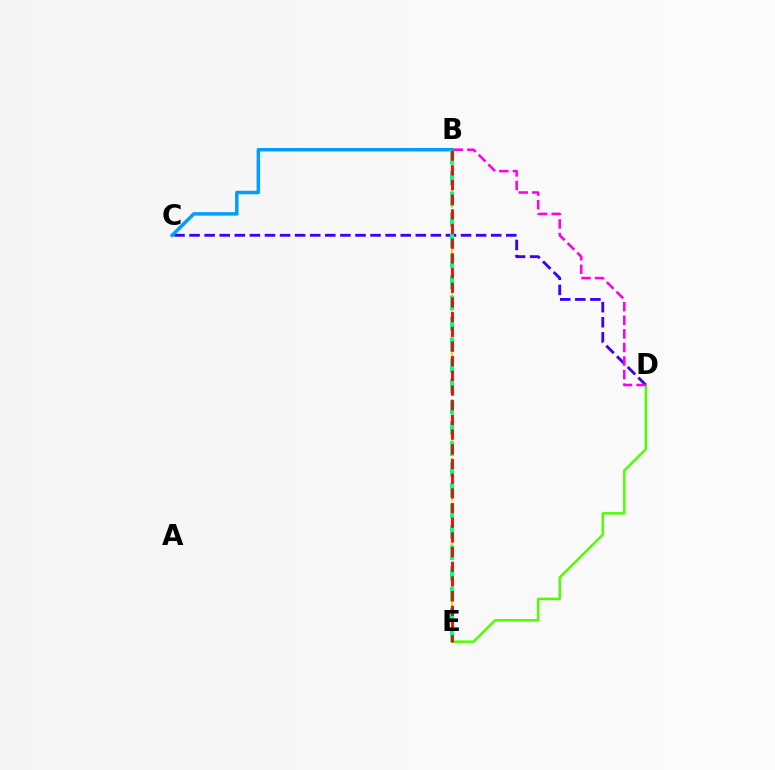{('D', 'E'): [{'color': '#4fff00', 'line_style': 'solid', 'thickness': 1.79}], ('B', 'E'): [{'color': '#ffd500', 'line_style': 'dashed', 'thickness': 1.59}, {'color': '#00ff86', 'line_style': 'dashed', 'thickness': 2.83}, {'color': '#ff0000', 'line_style': 'dashed', 'thickness': 1.99}], ('C', 'D'): [{'color': '#3700ff', 'line_style': 'dashed', 'thickness': 2.05}], ('B', 'C'): [{'color': '#009eff', 'line_style': 'solid', 'thickness': 2.51}], ('B', 'D'): [{'color': '#ff00ed', 'line_style': 'dashed', 'thickness': 1.85}]}